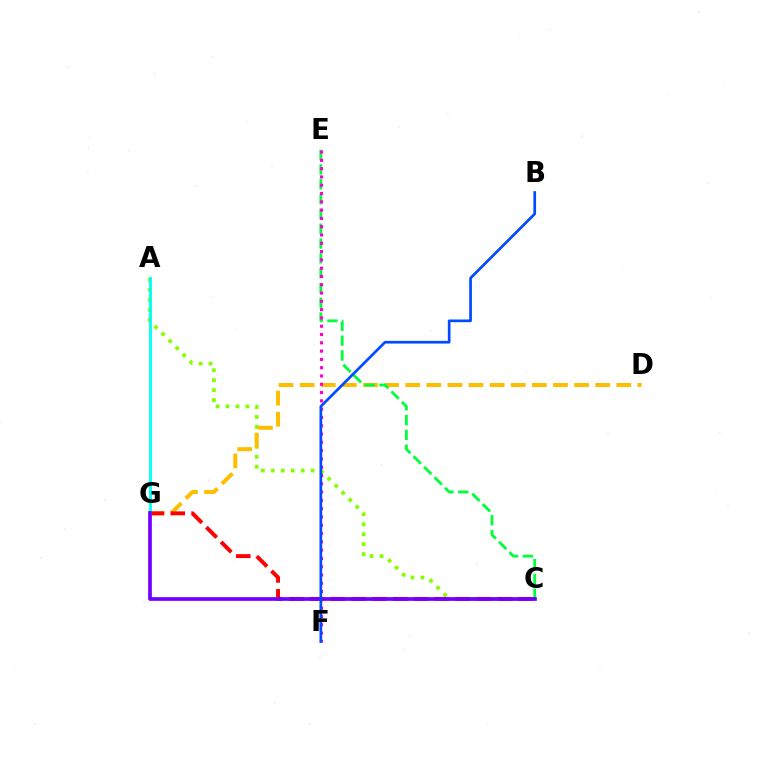{('A', 'C'): [{'color': '#84ff00', 'line_style': 'dotted', 'thickness': 2.7}], ('D', 'G'): [{'color': '#ffbd00', 'line_style': 'dashed', 'thickness': 2.87}], ('C', 'E'): [{'color': '#00ff39', 'line_style': 'dashed', 'thickness': 2.01}], ('C', 'G'): [{'color': '#ff0000', 'line_style': 'dashed', 'thickness': 2.83}, {'color': '#7200ff', 'line_style': 'solid', 'thickness': 2.66}], ('A', 'G'): [{'color': '#00fff6', 'line_style': 'solid', 'thickness': 2.07}], ('E', 'F'): [{'color': '#ff00cf', 'line_style': 'dotted', 'thickness': 2.25}], ('B', 'F'): [{'color': '#004bff', 'line_style': 'solid', 'thickness': 1.93}]}